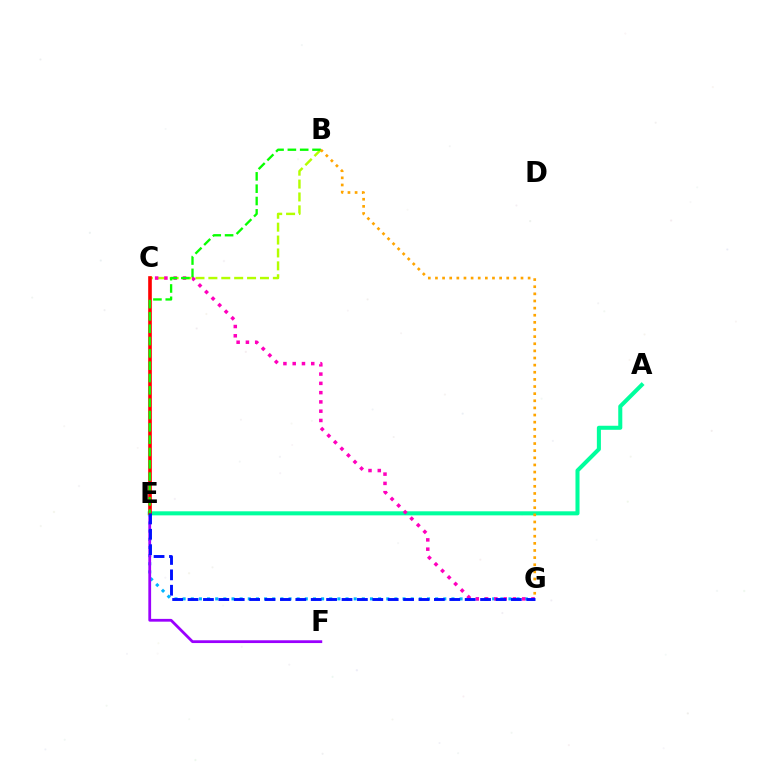{('E', 'G'): [{'color': '#00b5ff', 'line_style': 'dotted', 'thickness': 2.21}, {'color': '#0010ff', 'line_style': 'dashed', 'thickness': 2.09}], ('E', 'F'): [{'color': '#9b00ff', 'line_style': 'solid', 'thickness': 2.0}], ('B', 'C'): [{'color': '#b3ff00', 'line_style': 'dashed', 'thickness': 1.75}], ('A', 'E'): [{'color': '#00ff9d', 'line_style': 'solid', 'thickness': 2.91}], ('C', 'E'): [{'color': '#ff0000', 'line_style': 'solid', 'thickness': 2.62}], ('C', 'G'): [{'color': '#ff00bd', 'line_style': 'dotted', 'thickness': 2.52}], ('B', 'E'): [{'color': '#08ff00', 'line_style': 'dashed', 'thickness': 1.67}], ('B', 'G'): [{'color': '#ffa500', 'line_style': 'dotted', 'thickness': 1.94}]}